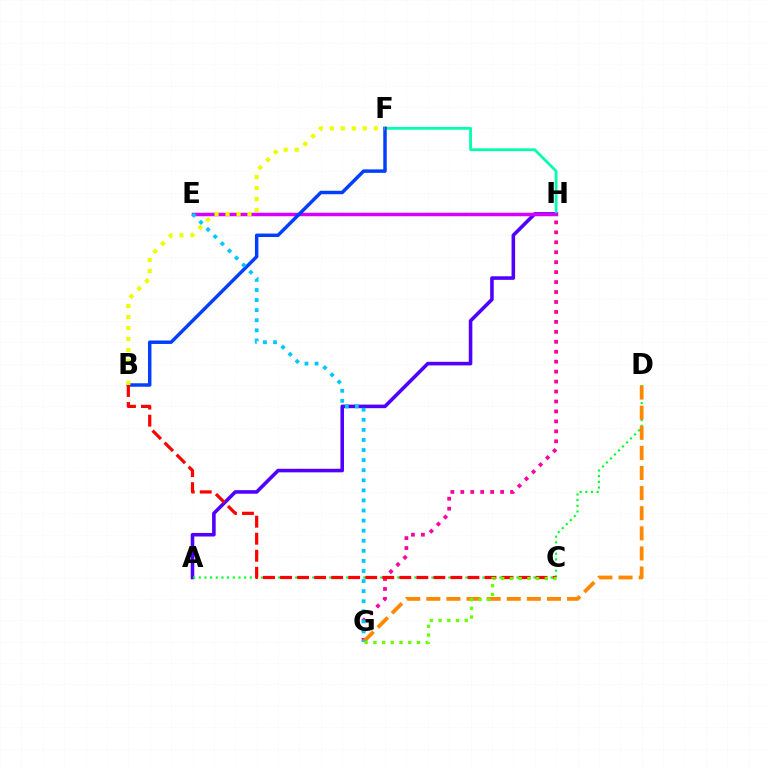{('A', 'H'): [{'color': '#4f00ff', 'line_style': 'solid', 'thickness': 2.57}], ('F', 'H'): [{'color': '#00ffaf', 'line_style': 'solid', 'thickness': 2.01}], ('E', 'H'): [{'color': '#d600ff', 'line_style': 'solid', 'thickness': 2.52}], ('G', 'H'): [{'color': '#ff00a0', 'line_style': 'dotted', 'thickness': 2.7}], ('A', 'D'): [{'color': '#00ff27', 'line_style': 'dotted', 'thickness': 1.54}], ('D', 'G'): [{'color': '#ff8800', 'line_style': 'dashed', 'thickness': 2.73}], ('B', 'F'): [{'color': '#003fff', 'line_style': 'solid', 'thickness': 2.49}, {'color': '#eeff00', 'line_style': 'dotted', 'thickness': 2.98}], ('B', 'C'): [{'color': '#ff0000', 'line_style': 'dashed', 'thickness': 2.31}], ('E', 'G'): [{'color': '#00c7ff', 'line_style': 'dotted', 'thickness': 2.74}], ('C', 'G'): [{'color': '#66ff00', 'line_style': 'dotted', 'thickness': 2.37}]}